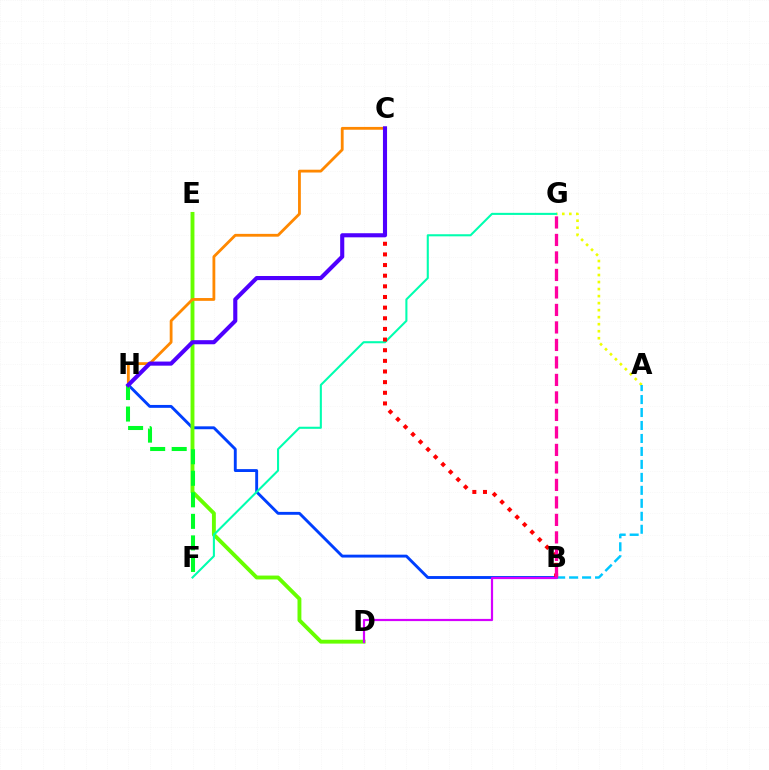{('B', 'H'): [{'color': '#003fff', 'line_style': 'solid', 'thickness': 2.08}], ('D', 'E'): [{'color': '#66ff00', 'line_style': 'solid', 'thickness': 2.79}], ('F', 'H'): [{'color': '#00ff27', 'line_style': 'dashed', 'thickness': 2.93}], ('C', 'H'): [{'color': '#ff8800', 'line_style': 'solid', 'thickness': 2.02}, {'color': '#4f00ff', 'line_style': 'solid', 'thickness': 2.95}], ('A', 'G'): [{'color': '#eeff00', 'line_style': 'dotted', 'thickness': 1.91}], ('F', 'G'): [{'color': '#00ffaf', 'line_style': 'solid', 'thickness': 1.5}], ('B', 'C'): [{'color': '#ff0000', 'line_style': 'dotted', 'thickness': 2.89}], ('A', 'B'): [{'color': '#00c7ff', 'line_style': 'dashed', 'thickness': 1.76}], ('B', 'G'): [{'color': '#ff00a0', 'line_style': 'dashed', 'thickness': 2.38}], ('B', 'D'): [{'color': '#d600ff', 'line_style': 'solid', 'thickness': 1.58}]}